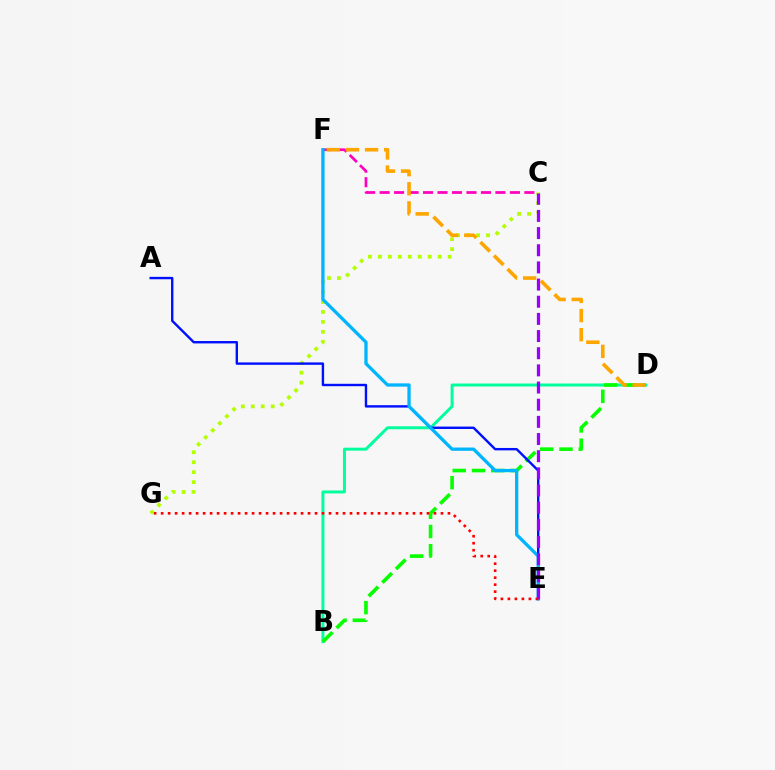{('C', 'F'): [{'color': '#ff00bd', 'line_style': 'dashed', 'thickness': 1.97}], ('B', 'D'): [{'color': '#00ff9d', 'line_style': 'solid', 'thickness': 2.14}, {'color': '#08ff00', 'line_style': 'dashed', 'thickness': 2.62}], ('C', 'G'): [{'color': '#b3ff00', 'line_style': 'dotted', 'thickness': 2.71}], ('A', 'E'): [{'color': '#0010ff', 'line_style': 'solid', 'thickness': 1.73}], ('E', 'F'): [{'color': '#00b5ff', 'line_style': 'solid', 'thickness': 2.37}], ('C', 'E'): [{'color': '#9b00ff', 'line_style': 'dashed', 'thickness': 2.33}], ('D', 'F'): [{'color': '#ffa500', 'line_style': 'dashed', 'thickness': 2.6}], ('E', 'G'): [{'color': '#ff0000', 'line_style': 'dotted', 'thickness': 1.9}]}